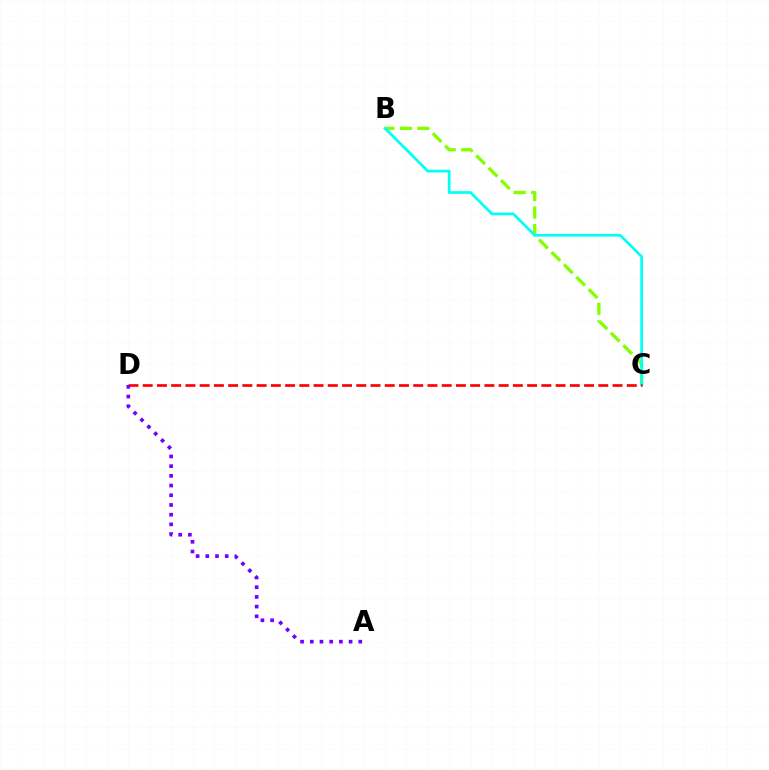{('B', 'C'): [{'color': '#84ff00', 'line_style': 'dashed', 'thickness': 2.38}, {'color': '#00fff6', 'line_style': 'solid', 'thickness': 1.96}], ('C', 'D'): [{'color': '#ff0000', 'line_style': 'dashed', 'thickness': 1.93}], ('A', 'D'): [{'color': '#7200ff', 'line_style': 'dotted', 'thickness': 2.64}]}